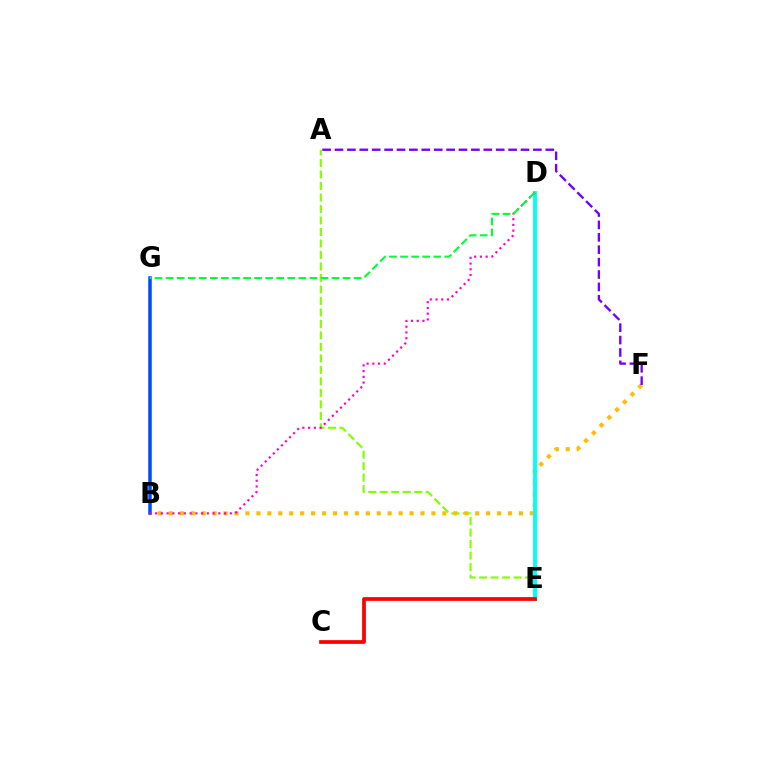{('A', 'E'): [{'color': '#84ff00', 'line_style': 'dashed', 'thickness': 1.56}], ('B', 'F'): [{'color': '#ffbd00', 'line_style': 'dotted', 'thickness': 2.97}], ('D', 'E'): [{'color': '#00fff6', 'line_style': 'solid', 'thickness': 2.82}], ('B', 'G'): [{'color': '#004bff', 'line_style': 'solid', 'thickness': 2.53}], ('C', 'E'): [{'color': '#ff0000', 'line_style': 'solid', 'thickness': 2.69}], ('A', 'F'): [{'color': '#7200ff', 'line_style': 'dashed', 'thickness': 1.68}], ('B', 'D'): [{'color': '#ff00cf', 'line_style': 'dotted', 'thickness': 1.56}], ('D', 'G'): [{'color': '#00ff39', 'line_style': 'dashed', 'thickness': 1.5}]}